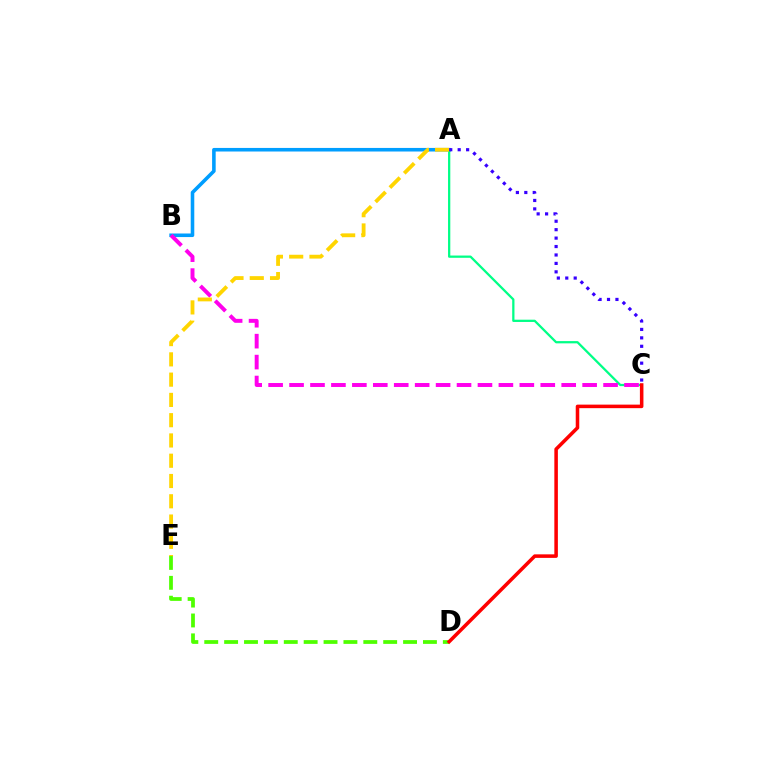{('D', 'E'): [{'color': '#4fff00', 'line_style': 'dashed', 'thickness': 2.7}], ('A', 'B'): [{'color': '#009eff', 'line_style': 'solid', 'thickness': 2.57}], ('A', 'C'): [{'color': '#00ff86', 'line_style': 'solid', 'thickness': 1.63}, {'color': '#3700ff', 'line_style': 'dotted', 'thickness': 2.29}], ('B', 'C'): [{'color': '#ff00ed', 'line_style': 'dashed', 'thickness': 2.84}], ('A', 'E'): [{'color': '#ffd500', 'line_style': 'dashed', 'thickness': 2.75}], ('C', 'D'): [{'color': '#ff0000', 'line_style': 'solid', 'thickness': 2.55}]}